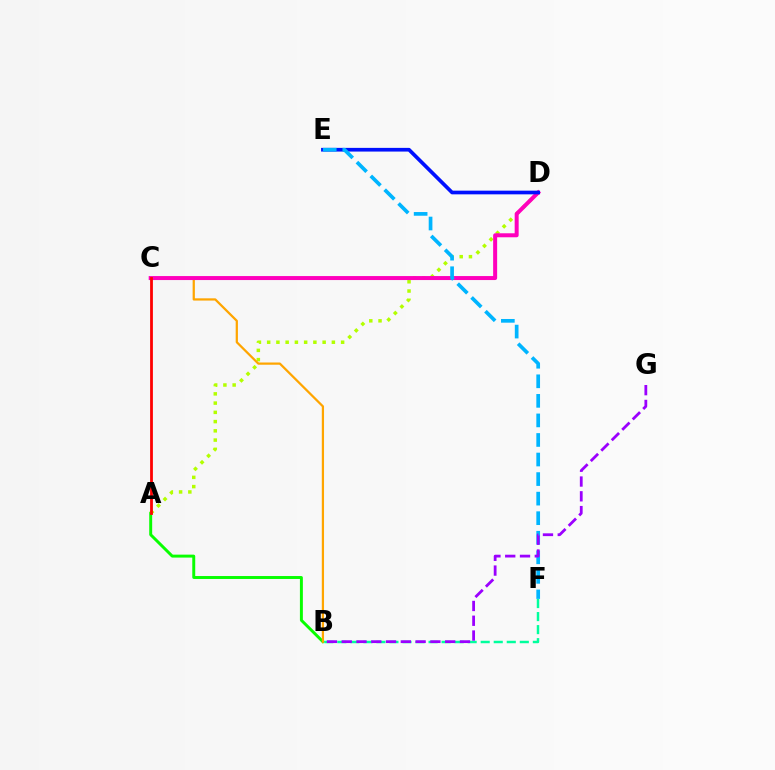{('A', 'B'): [{'color': '#08ff00', 'line_style': 'solid', 'thickness': 2.12}], ('A', 'D'): [{'color': '#b3ff00', 'line_style': 'dotted', 'thickness': 2.51}], ('B', 'C'): [{'color': '#ffa500', 'line_style': 'solid', 'thickness': 1.61}], ('C', 'D'): [{'color': '#ff00bd', 'line_style': 'solid', 'thickness': 2.87}], ('A', 'C'): [{'color': '#ff0000', 'line_style': 'solid', 'thickness': 2.01}], ('D', 'E'): [{'color': '#0010ff', 'line_style': 'solid', 'thickness': 2.65}], ('B', 'F'): [{'color': '#00ff9d', 'line_style': 'dashed', 'thickness': 1.77}], ('E', 'F'): [{'color': '#00b5ff', 'line_style': 'dashed', 'thickness': 2.66}], ('B', 'G'): [{'color': '#9b00ff', 'line_style': 'dashed', 'thickness': 2.01}]}